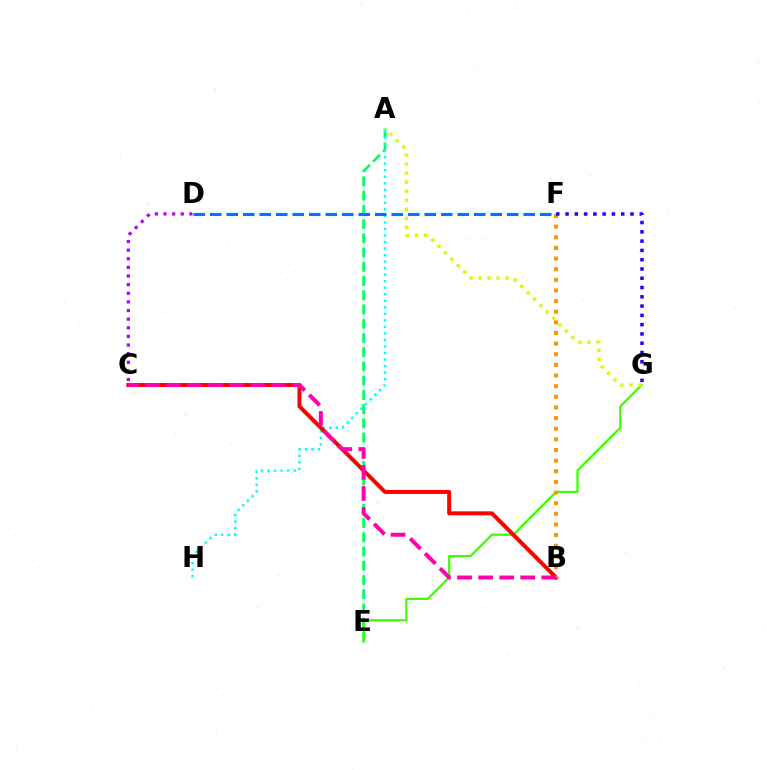{('A', 'E'): [{'color': '#00ff5c', 'line_style': 'dashed', 'thickness': 1.93}], ('A', 'H'): [{'color': '#00fff6', 'line_style': 'dotted', 'thickness': 1.77}], ('E', 'G'): [{'color': '#3dff00', 'line_style': 'solid', 'thickness': 1.61}], ('B', 'C'): [{'color': '#ff0000', 'line_style': 'solid', 'thickness': 2.86}, {'color': '#ff00ac', 'line_style': 'dashed', 'thickness': 2.86}], ('B', 'F'): [{'color': '#ff9400', 'line_style': 'dotted', 'thickness': 2.89}], ('A', 'G'): [{'color': '#d1ff00', 'line_style': 'dotted', 'thickness': 2.45}], ('D', 'F'): [{'color': '#0074ff', 'line_style': 'dashed', 'thickness': 2.24}], ('F', 'G'): [{'color': '#2500ff', 'line_style': 'dotted', 'thickness': 2.52}], ('C', 'D'): [{'color': '#b900ff', 'line_style': 'dotted', 'thickness': 2.34}]}